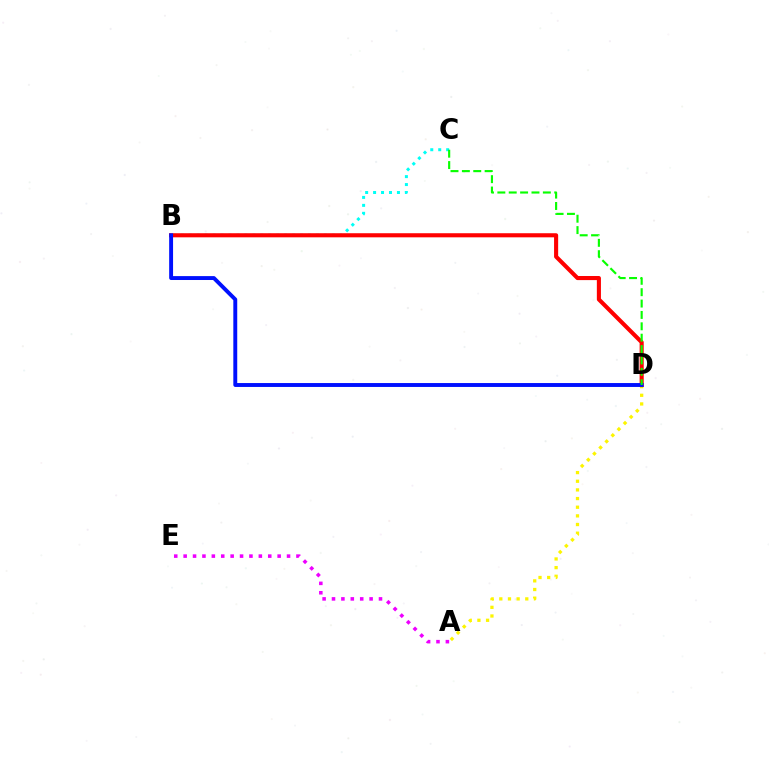{('A', 'D'): [{'color': '#fcf500', 'line_style': 'dotted', 'thickness': 2.35}], ('A', 'E'): [{'color': '#ee00ff', 'line_style': 'dotted', 'thickness': 2.55}], ('B', 'C'): [{'color': '#00fff6', 'line_style': 'dotted', 'thickness': 2.16}], ('B', 'D'): [{'color': '#ff0000', 'line_style': 'solid', 'thickness': 2.95}, {'color': '#0010ff', 'line_style': 'solid', 'thickness': 2.81}], ('C', 'D'): [{'color': '#08ff00', 'line_style': 'dashed', 'thickness': 1.55}]}